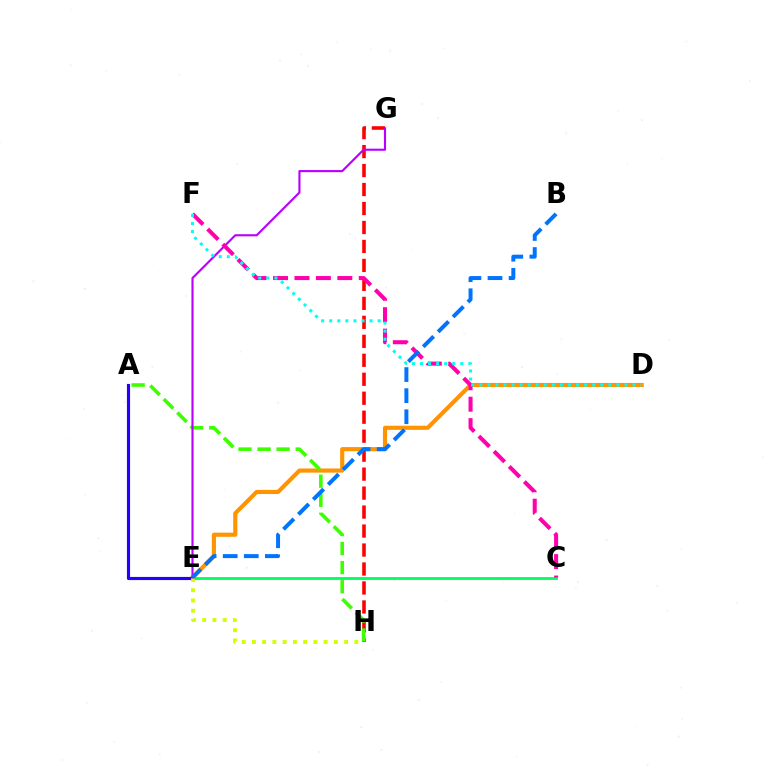{('C', 'E'): [{'color': '#00ff5c', 'line_style': 'solid', 'thickness': 2.04}], ('D', 'E'): [{'color': '#ff9400', 'line_style': 'solid', 'thickness': 2.98}], ('A', 'E'): [{'color': '#2500ff', 'line_style': 'solid', 'thickness': 2.27}], ('G', 'H'): [{'color': '#ff0000', 'line_style': 'dashed', 'thickness': 2.58}], ('E', 'H'): [{'color': '#d1ff00', 'line_style': 'dotted', 'thickness': 2.78}], ('A', 'H'): [{'color': '#3dff00', 'line_style': 'dashed', 'thickness': 2.59}], ('E', 'G'): [{'color': '#b900ff', 'line_style': 'solid', 'thickness': 1.53}], ('C', 'F'): [{'color': '#ff00ac', 'line_style': 'dashed', 'thickness': 2.91}], ('B', 'E'): [{'color': '#0074ff', 'line_style': 'dashed', 'thickness': 2.86}], ('D', 'F'): [{'color': '#00fff6', 'line_style': 'dotted', 'thickness': 2.19}]}